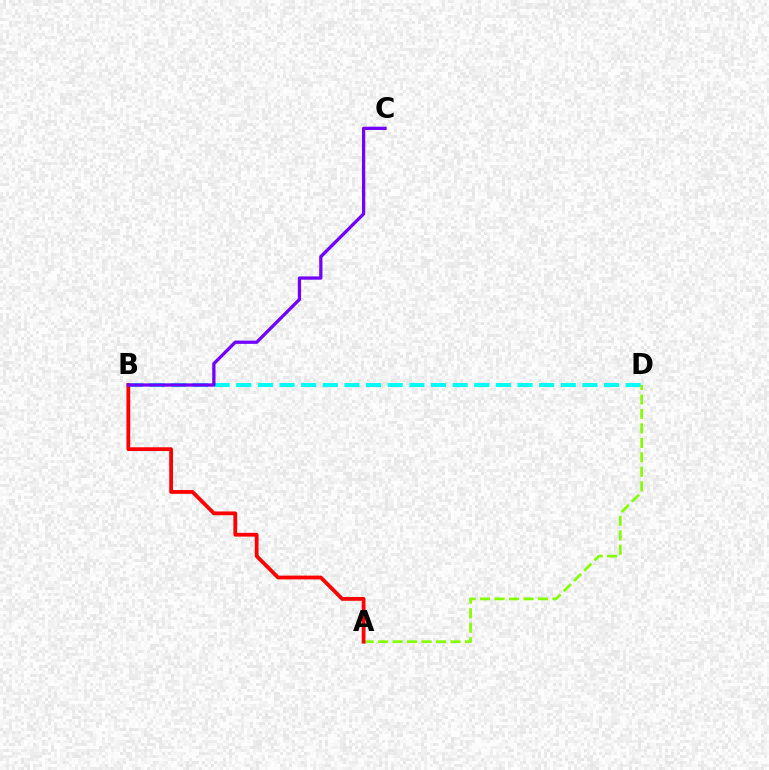{('B', 'D'): [{'color': '#00fff6', 'line_style': 'dashed', 'thickness': 2.94}], ('A', 'D'): [{'color': '#84ff00', 'line_style': 'dashed', 'thickness': 1.97}], ('A', 'B'): [{'color': '#ff0000', 'line_style': 'solid', 'thickness': 2.72}], ('B', 'C'): [{'color': '#7200ff', 'line_style': 'solid', 'thickness': 2.35}]}